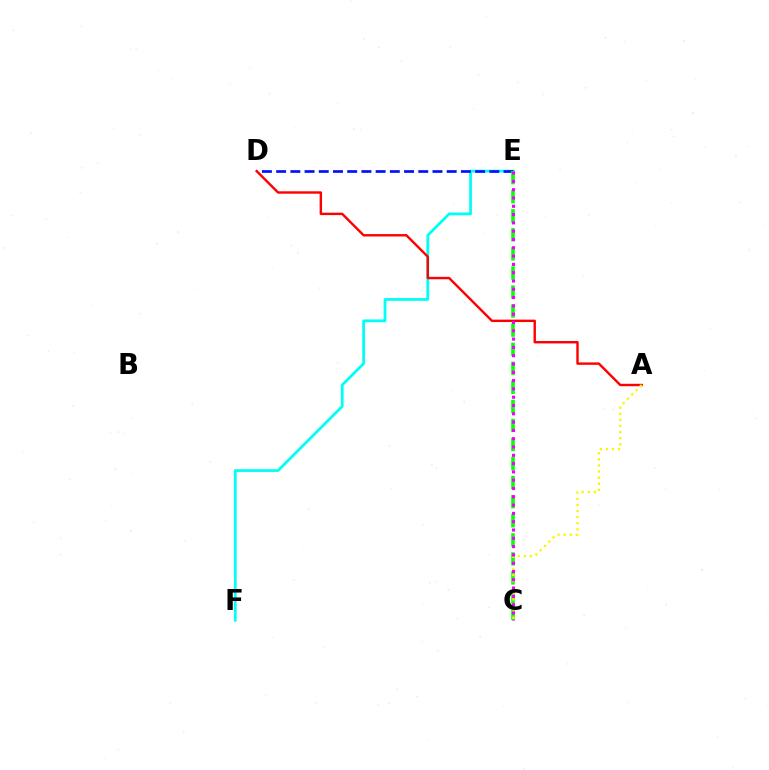{('E', 'F'): [{'color': '#00fff6', 'line_style': 'solid', 'thickness': 1.99}], ('D', 'E'): [{'color': '#0010ff', 'line_style': 'dashed', 'thickness': 1.93}], ('A', 'D'): [{'color': '#ff0000', 'line_style': 'solid', 'thickness': 1.73}], ('C', 'E'): [{'color': '#08ff00', 'line_style': 'dashed', 'thickness': 2.59}, {'color': '#ee00ff', 'line_style': 'dotted', 'thickness': 2.26}], ('A', 'C'): [{'color': '#fcf500', 'line_style': 'dotted', 'thickness': 1.65}]}